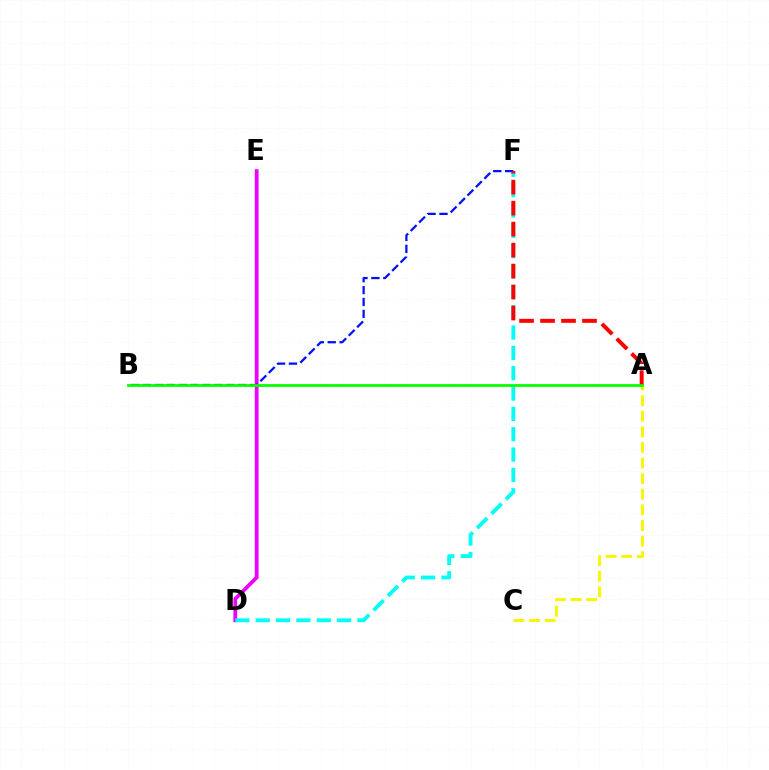{('A', 'C'): [{'color': '#fcf500', 'line_style': 'dashed', 'thickness': 2.12}], ('D', 'E'): [{'color': '#ee00ff', 'line_style': 'solid', 'thickness': 2.72}], ('D', 'F'): [{'color': '#00fff6', 'line_style': 'dashed', 'thickness': 2.76}], ('B', 'F'): [{'color': '#0010ff', 'line_style': 'dashed', 'thickness': 1.62}], ('A', 'F'): [{'color': '#ff0000', 'line_style': 'dashed', 'thickness': 2.85}], ('A', 'B'): [{'color': '#08ff00', 'line_style': 'solid', 'thickness': 1.99}]}